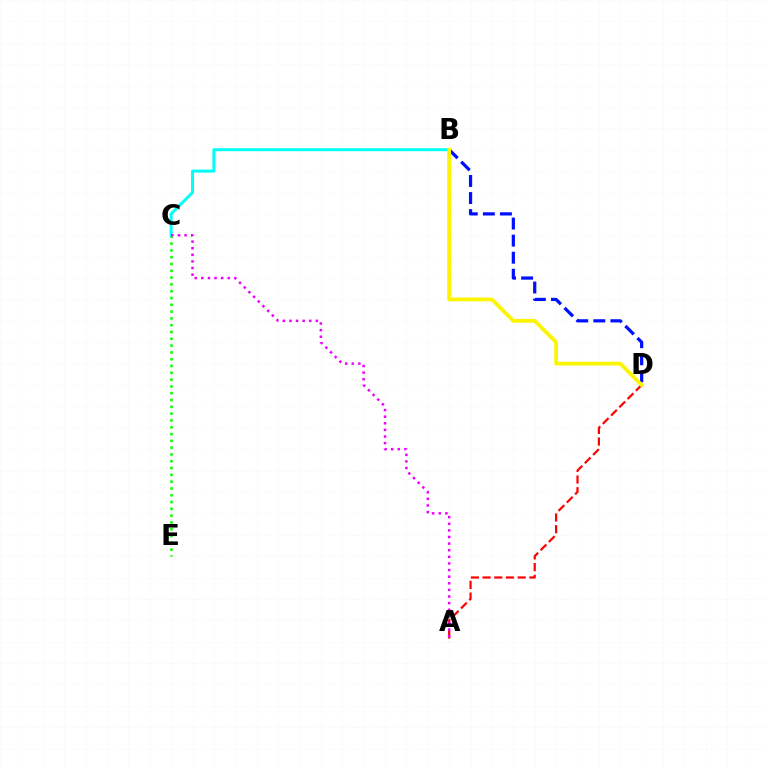{('C', 'E'): [{'color': '#08ff00', 'line_style': 'dotted', 'thickness': 1.85}], ('A', 'D'): [{'color': '#ff0000', 'line_style': 'dashed', 'thickness': 1.59}], ('B', 'C'): [{'color': '#00fff6', 'line_style': 'solid', 'thickness': 2.15}], ('B', 'D'): [{'color': '#0010ff', 'line_style': 'dashed', 'thickness': 2.32}, {'color': '#fcf500', 'line_style': 'solid', 'thickness': 2.72}], ('A', 'C'): [{'color': '#ee00ff', 'line_style': 'dotted', 'thickness': 1.8}]}